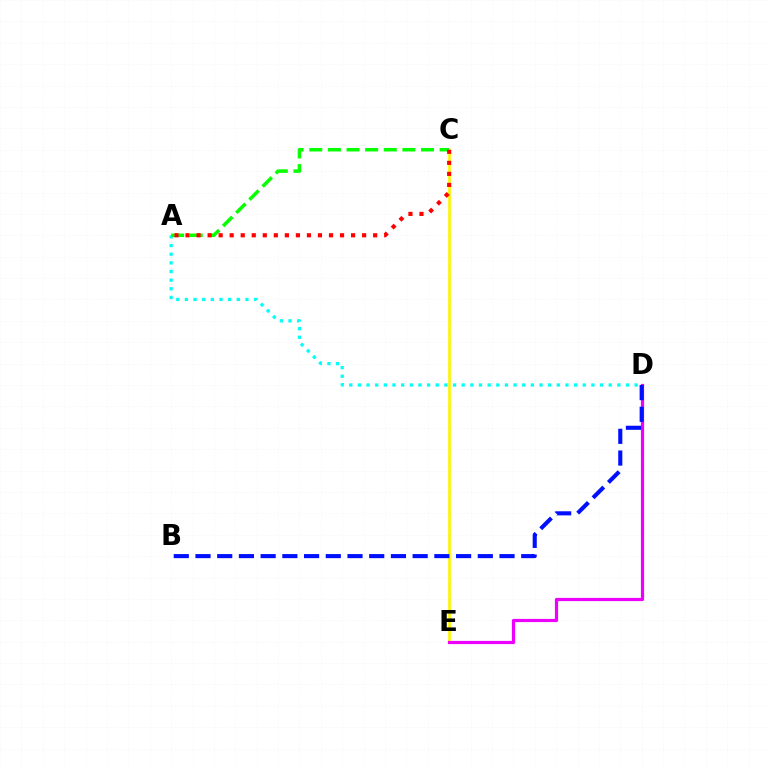{('C', 'E'): [{'color': '#fcf500', 'line_style': 'solid', 'thickness': 1.91}], ('D', 'E'): [{'color': '#ee00ff', 'line_style': 'solid', 'thickness': 2.3}], ('A', 'D'): [{'color': '#00fff6', 'line_style': 'dotted', 'thickness': 2.35}], ('B', 'D'): [{'color': '#0010ff', 'line_style': 'dashed', 'thickness': 2.95}], ('A', 'C'): [{'color': '#08ff00', 'line_style': 'dashed', 'thickness': 2.53}, {'color': '#ff0000', 'line_style': 'dotted', 'thickness': 3.0}]}